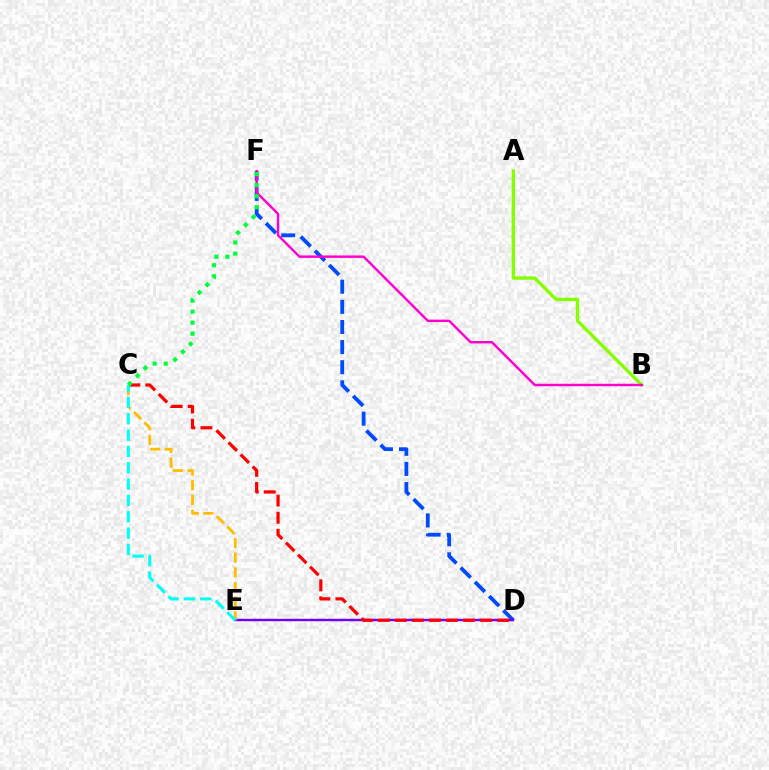{('D', 'F'): [{'color': '#004bff', 'line_style': 'dashed', 'thickness': 2.73}], ('D', 'E'): [{'color': '#7200ff', 'line_style': 'solid', 'thickness': 1.74}], ('C', 'D'): [{'color': '#ff0000', 'line_style': 'dashed', 'thickness': 2.32}], ('C', 'E'): [{'color': '#ffbd00', 'line_style': 'dashed', 'thickness': 1.99}, {'color': '#00fff6', 'line_style': 'dashed', 'thickness': 2.22}], ('A', 'B'): [{'color': '#84ff00', 'line_style': 'solid', 'thickness': 2.43}], ('B', 'F'): [{'color': '#ff00cf', 'line_style': 'solid', 'thickness': 1.74}], ('C', 'F'): [{'color': '#00ff39', 'line_style': 'dotted', 'thickness': 3.0}]}